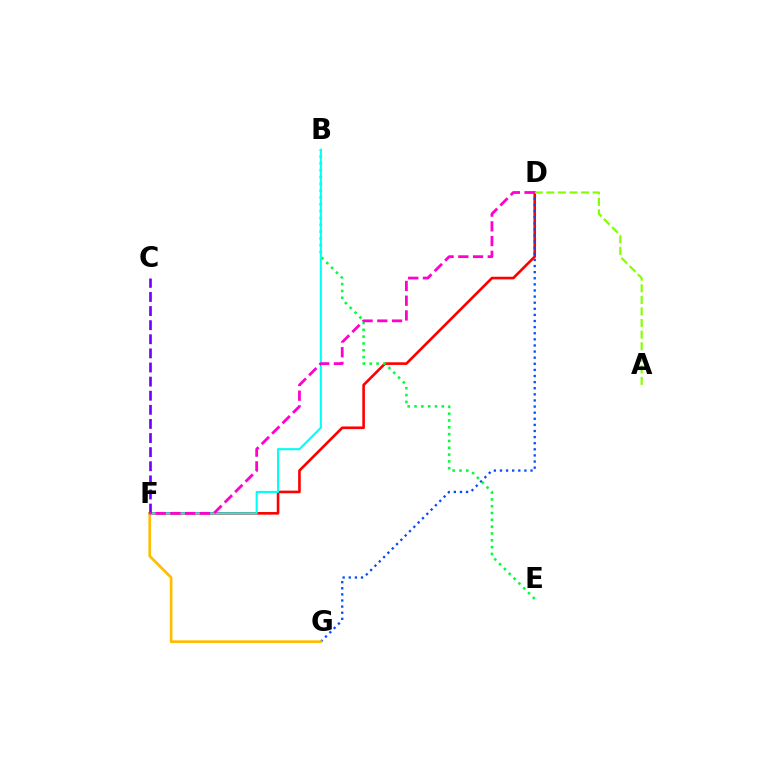{('D', 'F'): [{'color': '#ff0000', 'line_style': 'solid', 'thickness': 1.89}, {'color': '#ff00cf', 'line_style': 'dashed', 'thickness': 2.0}], ('D', 'G'): [{'color': '#004bff', 'line_style': 'dotted', 'thickness': 1.66}], ('B', 'E'): [{'color': '#00ff39', 'line_style': 'dotted', 'thickness': 1.85}], ('A', 'D'): [{'color': '#84ff00', 'line_style': 'dashed', 'thickness': 1.57}], ('F', 'G'): [{'color': '#ffbd00', 'line_style': 'solid', 'thickness': 1.93}], ('B', 'F'): [{'color': '#00fff6', 'line_style': 'solid', 'thickness': 1.51}], ('C', 'F'): [{'color': '#7200ff', 'line_style': 'dashed', 'thickness': 1.92}]}